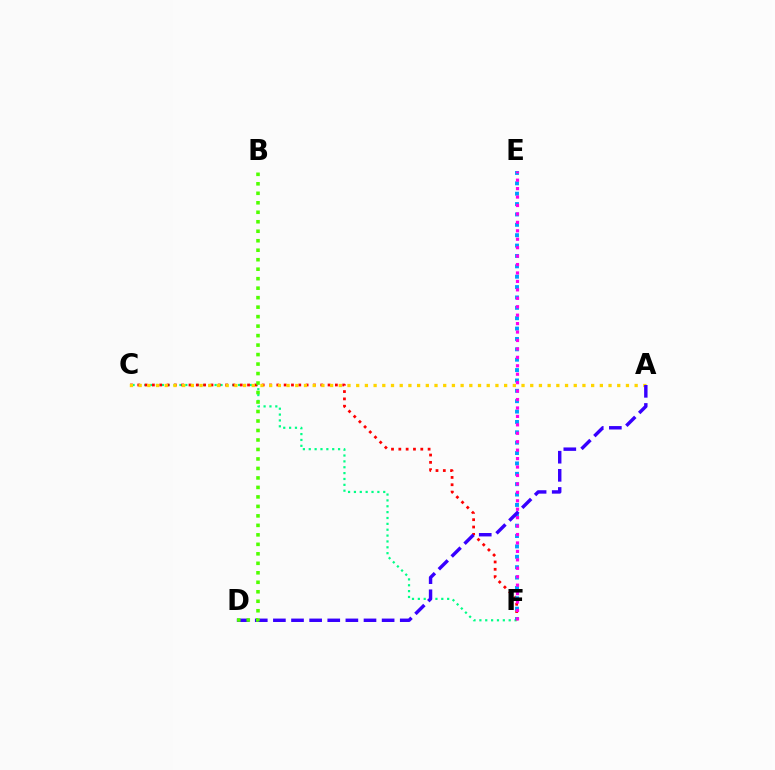{('C', 'F'): [{'color': '#00ff86', 'line_style': 'dotted', 'thickness': 1.59}, {'color': '#ff0000', 'line_style': 'dotted', 'thickness': 1.99}], ('E', 'F'): [{'color': '#009eff', 'line_style': 'dotted', 'thickness': 2.82}, {'color': '#ff00ed', 'line_style': 'dotted', 'thickness': 2.29}], ('A', 'C'): [{'color': '#ffd500', 'line_style': 'dotted', 'thickness': 2.36}], ('A', 'D'): [{'color': '#3700ff', 'line_style': 'dashed', 'thickness': 2.46}], ('B', 'D'): [{'color': '#4fff00', 'line_style': 'dotted', 'thickness': 2.58}]}